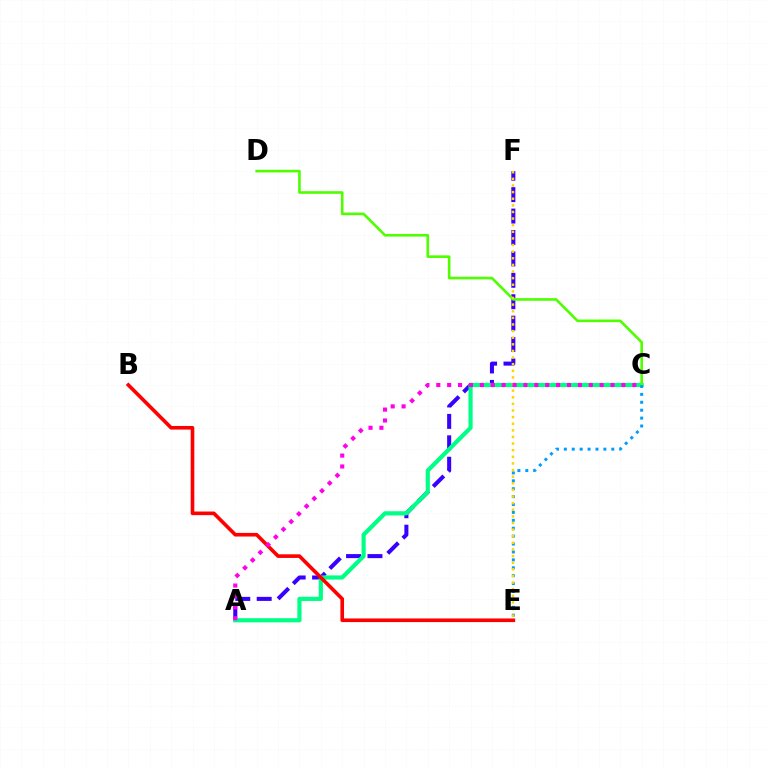{('A', 'F'): [{'color': '#3700ff', 'line_style': 'dashed', 'thickness': 2.91}], ('A', 'C'): [{'color': '#00ff86', 'line_style': 'solid', 'thickness': 3.0}, {'color': '#ff00ed', 'line_style': 'dotted', 'thickness': 2.96}], ('C', 'D'): [{'color': '#4fff00', 'line_style': 'solid', 'thickness': 1.89}], ('C', 'E'): [{'color': '#009eff', 'line_style': 'dotted', 'thickness': 2.15}], ('B', 'E'): [{'color': '#ff0000', 'line_style': 'solid', 'thickness': 2.61}], ('E', 'F'): [{'color': '#ffd500', 'line_style': 'dotted', 'thickness': 1.8}]}